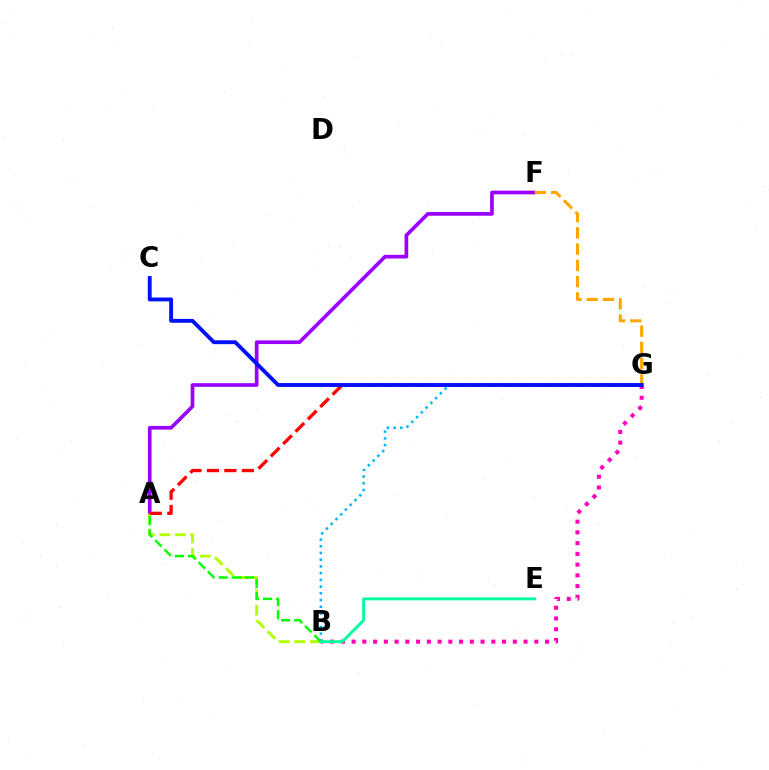{('B', 'G'): [{'color': '#ff00bd', 'line_style': 'dotted', 'thickness': 2.92}, {'color': '#00b5ff', 'line_style': 'dotted', 'thickness': 1.83}], ('A', 'F'): [{'color': '#9b00ff', 'line_style': 'solid', 'thickness': 2.65}], ('A', 'B'): [{'color': '#b3ff00', 'line_style': 'dashed', 'thickness': 2.1}, {'color': '#08ff00', 'line_style': 'dashed', 'thickness': 1.79}], ('A', 'G'): [{'color': '#ff0000', 'line_style': 'dashed', 'thickness': 2.37}], ('F', 'G'): [{'color': '#ffa500', 'line_style': 'dashed', 'thickness': 2.21}], ('C', 'G'): [{'color': '#0010ff', 'line_style': 'solid', 'thickness': 2.79}], ('B', 'E'): [{'color': '#00ff9d', 'line_style': 'solid', 'thickness': 2.1}]}